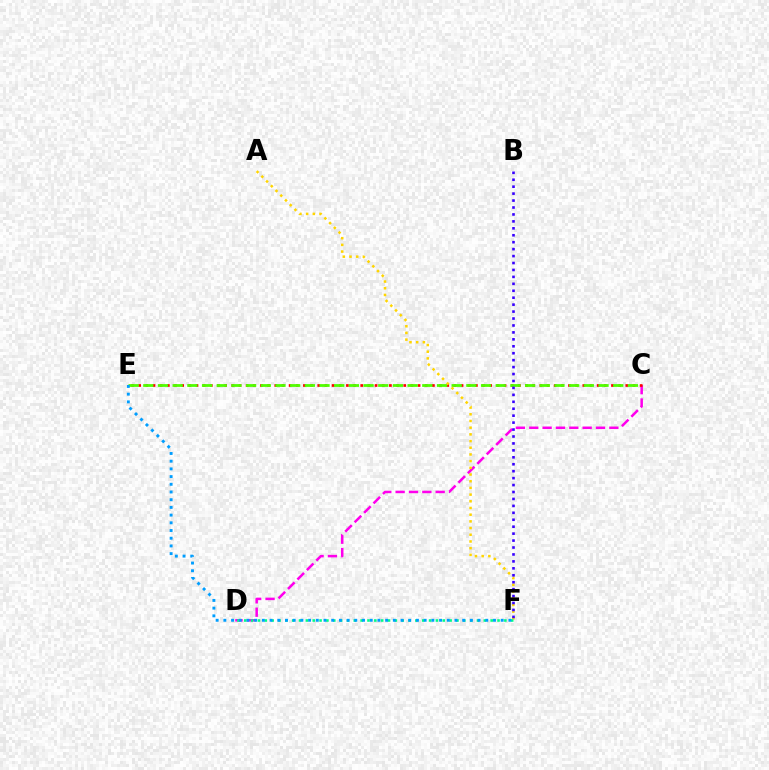{('C', 'D'): [{'color': '#ff00ed', 'line_style': 'dashed', 'thickness': 1.81}], ('C', 'E'): [{'color': '#ff0000', 'line_style': 'dotted', 'thickness': 1.95}, {'color': '#4fff00', 'line_style': 'dashed', 'thickness': 1.99}], ('A', 'F'): [{'color': '#ffd500', 'line_style': 'dotted', 'thickness': 1.82}], ('D', 'F'): [{'color': '#00ff86', 'line_style': 'dotted', 'thickness': 1.86}], ('E', 'F'): [{'color': '#009eff', 'line_style': 'dotted', 'thickness': 2.09}], ('B', 'F'): [{'color': '#3700ff', 'line_style': 'dotted', 'thickness': 1.89}]}